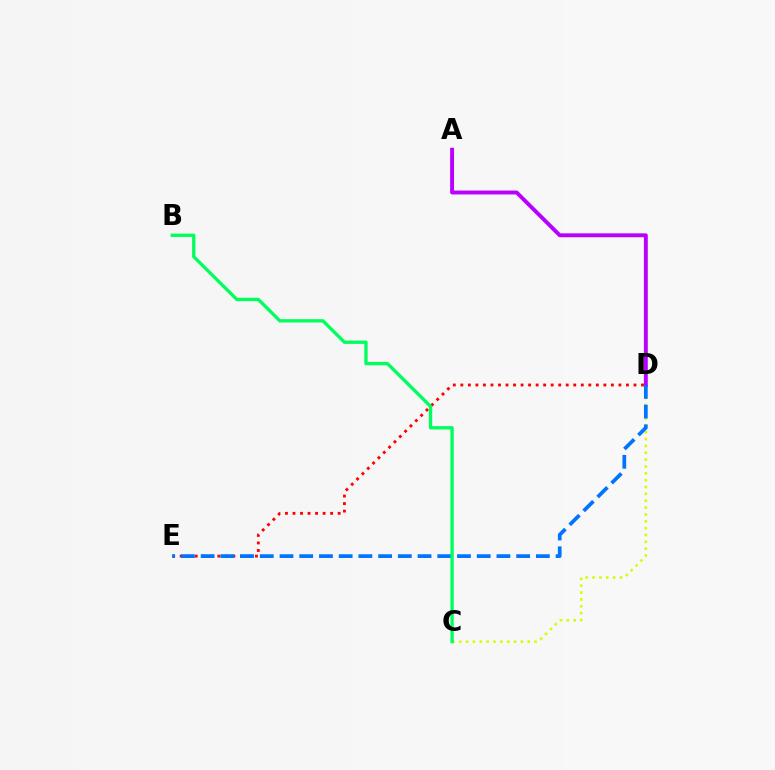{('C', 'D'): [{'color': '#d1ff00', 'line_style': 'dotted', 'thickness': 1.86}], ('A', 'D'): [{'color': '#b900ff', 'line_style': 'solid', 'thickness': 2.81}], ('D', 'E'): [{'color': '#ff0000', 'line_style': 'dotted', 'thickness': 2.05}, {'color': '#0074ff', 'line_style': 'dashed', 'thickness': 2.68}], ('B', 'C'): [{'color': '#00ff5c', 'line_style': 'solid', 'thickness': 2.39}]}